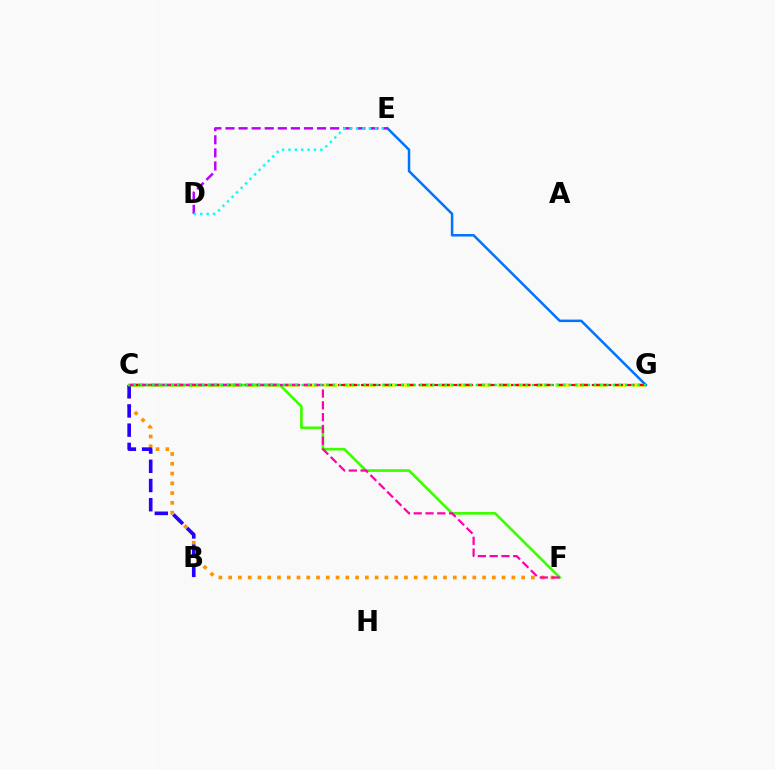{('C', 'F'): [{'color': '#ff9400', 'line_style': 'dotted', 'thickness': 2.65}, {'color': '#3dff00', 'line_style': 'solid', 'thickness': 1.92}, {'color': '#ff00ac', 'line_style': 'dashed', 'thickness': 1.6}], ('B', 'C'): [{'color': '#2500ff', 'line_style': 'dashed', 'thickness': 2.61}], ('C', 'G'): [{'color': '#d1ff00', 'line_style': 'dashed', 'thickness': 2.62}, {'color': '#ff0000', 'line_style': 'dashed', 'thickness': 1.57}, {'color': '#00ff5c', 'line_style': 'dotted', 'thickness': 1.69}], ('E', 'G'): [{'color': '#0074ff', 'line_style': 'solid', 'thickness': 1.8}], ('D', 'E'): [{'color': '#b900ff', 'line_style': 'dashed', 'thickness': 1.78}, {'color': '#00fff6', 'line_style': 'dotted', 'thickness': 1.73}]}